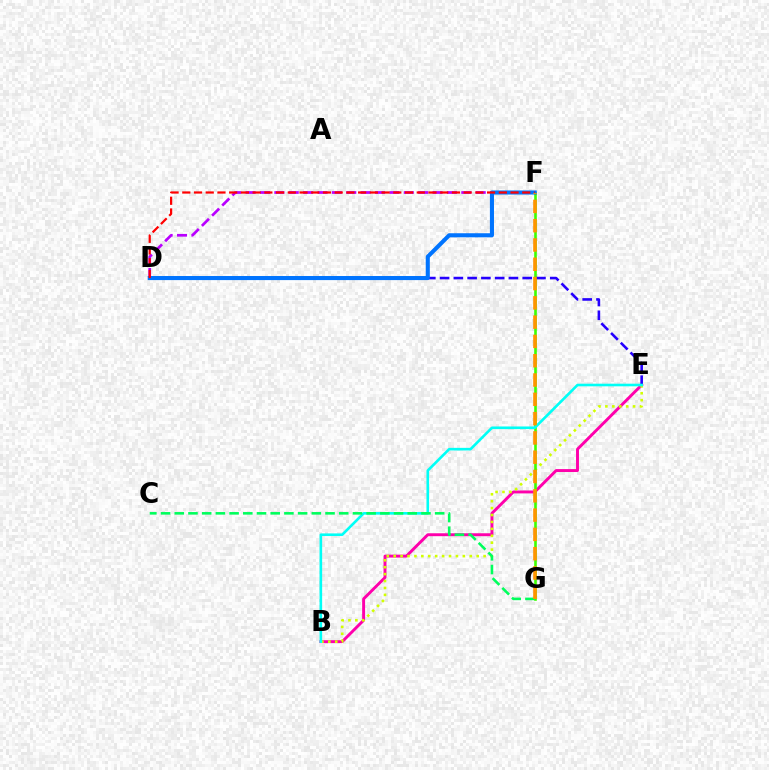{('B', 'E'): [{'color': '#ff00ac', 'line_style': 'solid', 'thickness': 2.1}, {'color': '#d1ff00', 'line_style': 'dotted', 'thickness': 1.88}, {'color': '#00fff6', 'line_style': 'solid', 'thickness': 1.89}], ('F', 'G'): [{'color': '#3dff00', 'line_style': 'solid', 'thickness': 1.89}, {'color': '#ff9400', 'line_style': 'dashed', 'thickness': 2.62}], ('D', 'E'): [{'color': '#2500ff', 'line_style': 'dashed', 'thickness': 1.87}], ('C', 'G'): [{'color': '#00ff5c', 'line_style': 'dashed', 'thickness': 1.86}], ('D', 'F'): [{'color': '#b900ff', 'line_style': 'dashed', 'thickness': 1.95}, {'color': '#0074ff', 'line_style': 'solid', 'thickness': 2.93}, {'color': '#ff0000', 'line_style': 'dashed', 'thickness': 1.59}]}